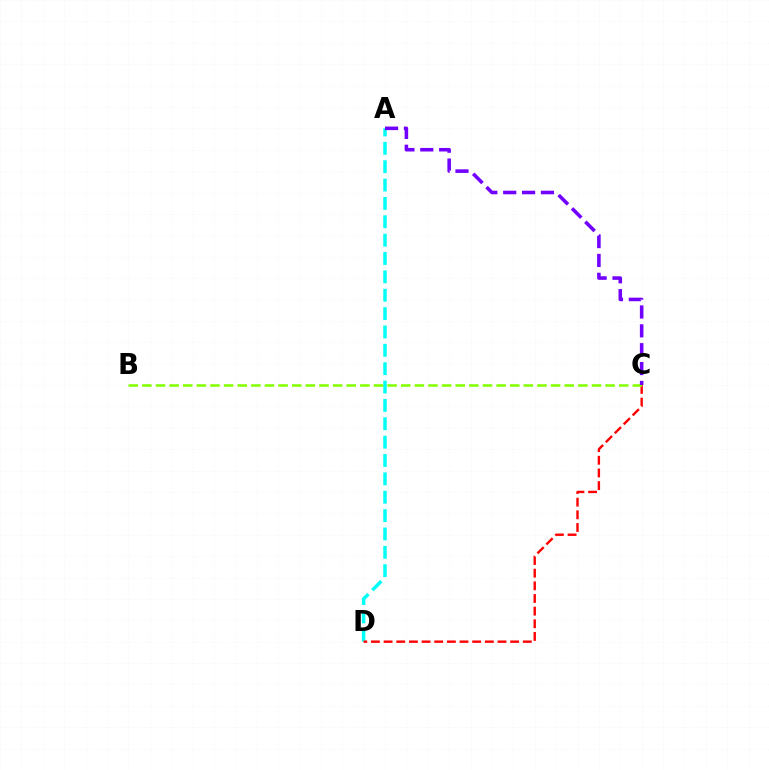{('A', 'D'): [{'color': '#00fff6', 'line_style': 'dashed', 'thickness': 2.49}], ('C', 'D'): [{'color': '#ff0000', 'line_style': 'dashed', 'thickness': 1.72}], ('B', 'C'): [{'color': '#84ff00', 'line_style': 'dashed', 'thickness': 1.85}], ('A', 'C'): [{'color': '#7200ff', 'line_style': 'dashed', 'thickness': 2.56}]}